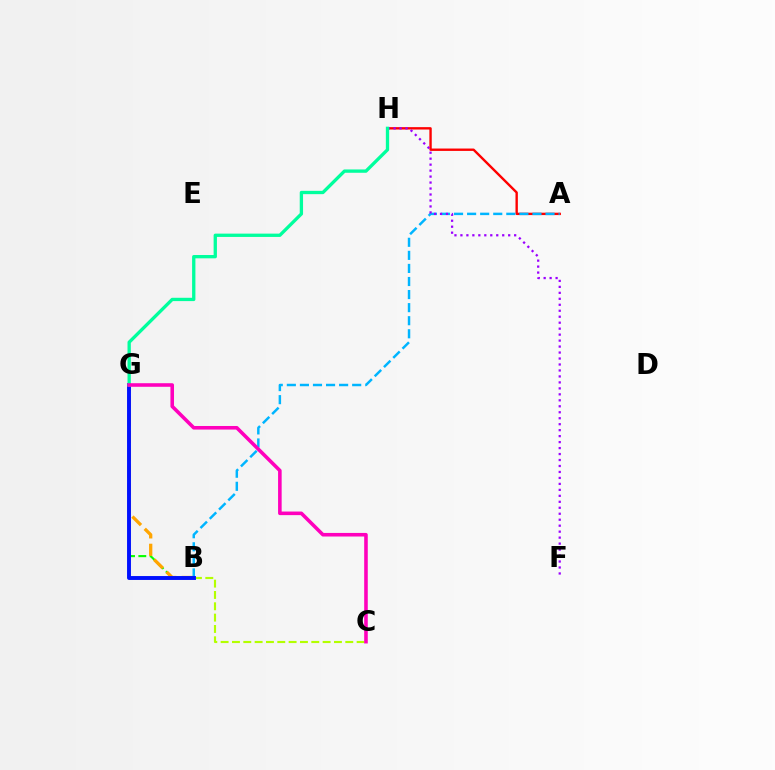{('B', 'G'): [{'color': '#08ff00', 'line_style': 'dashed', 'thickness': 1.53}, {'color': '#ffa500', 'line_style': 'dashed', 'thickness': 2.36}, {'color': '#0010ff', 'line_style': 'solid', 'thickness': 2.81}], ('A', 'H'): [{'color': '#ff0000', 'line_style': 'solid', 'thickness': 1.71}], ('B', 'C'): [{'color': '#b3ff00', 'line_style': 'dashed', 'thickness': 1.54}], ('A', 'B'): [{'color': '#00b5ff', 'line_style': 'dashed', 'thickness': 1.78}], ('F', 'H'): [{'color': '#9b00ff', 'line_style': 'dotted', 'thickness': 1.62}], ('G', 'H'): [{'color': '#00ff9d', 'line_style': 'solid', 'thickness': 2.39}], ('C', 'G'): [{'color': '#ff00bd', 'line_style': 'solid', 'thickness': 2.58}]}